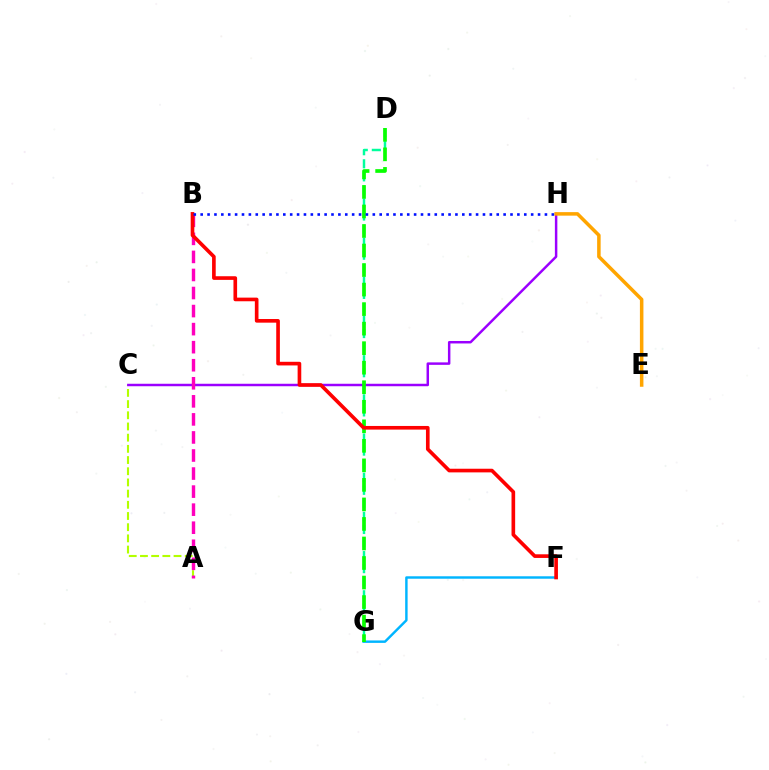{('A', 'C'): [{'color': '#b3ff00', 'line_style': 'dashed', 'thickness': 1.52}], ('D', 'G'): [{'color': '#00ff9d', 'line_style': 'dashed', 'thickness': 1.77}, {'color': '#08ff00', 'line_style': 'dashed', 'thickness': 2.65}], ('C', 'H'): [{'color': '#9b00ff', 'line_style': 'solid', 'thickness': 1.78}], ('A', 'B'): [{'color': '#ff00bd', 'line_style': 'dashed', 'thickness': 2.45}], ('F', 'G'): [{'color': '#00b5ff', 'line_style': 'solid', 'thickness': 1.76}], ('B', 'F'): [{'color': '#ff0000', 'line_style': 'solid', 'thickness': 2.62}], ('E', 'H'): [{'color': '#ffa500', 'line_style': 'solid', 'thickness': 2.53}], ('B', 'H'): [{'color': '#0010ff', 'line_style': 'dotted', 'thickness': 1.87}]}